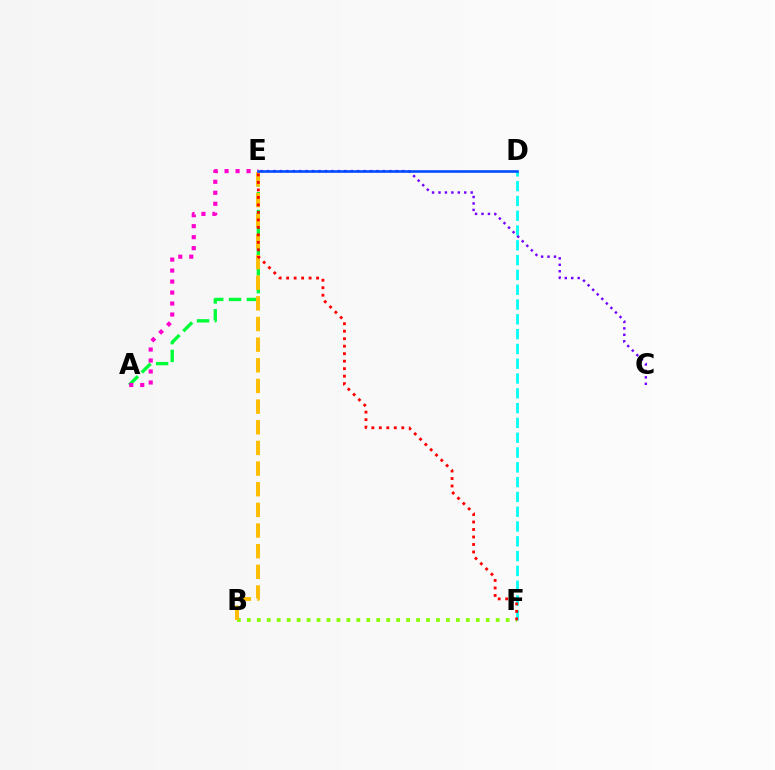{('A', 'E'): [{'color': '#00ff39', 'line_style': 'dashed', 'thickness': 2.42}, {'color': '#ff00cf', 'line_style': 'dotted', 'thickness': 2.99}], ('D', 'F'): [{'color': '#00fff6', 'line_style': 'dashed', 'thickness': 2.01}], ('B', 'F'): [{'color': '#84ff00', 'line_style': 'dotted', 'thickness': 2.7}], ('B', 'E'): [{'color': '#ffbd00', 'line_style': 'dashed', 'thickness': 2.81}], ('C', 'E'): [{'color': '#7200ff', 'line_style': 'dotted', 'thickness': 1.75}], ('D', 'E'): [{'color': '#004bff', 'line_style': 'solid', 'thickness': 1.86}], ('E', 'F'): [{'color': '#ff0000', 'line_style': 'dotted', 'thickness': 2.04}]}